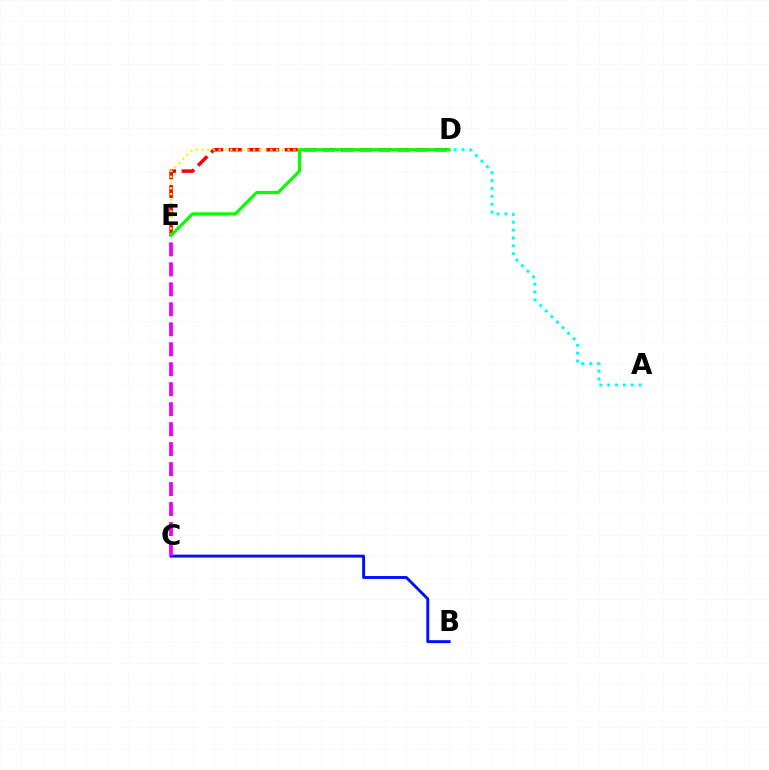{('A', 'D'): [{'color': '#00fff6', 'line_style': 'dotted', 'thickness': 2.14}], ('B', 'C'): [{'color': '#0010ff', 'line_style': 'solid', 'thickness': 2.11}], ('D', 'E'): [{'color': '#ff0000', 'line_style': 'dashed', 'thickness': 2.54}, {'color': '#fcf500', 'line_style': 'dotted', 'thickness': 1.56}, {'color': '#08ff00', 'line_style': 'solid', 'thickness': 2.28}], ('C', 'E'): [{'color': '#ee00ff', 'line_style': 'dashed', 'thickness': 2.71}]}